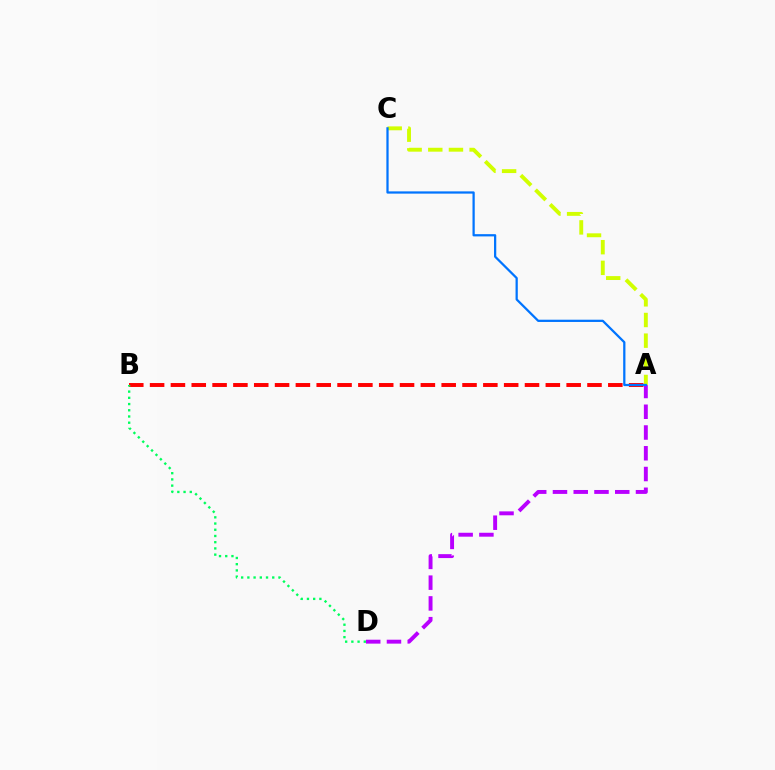{('A', 'D'): [{'color': '#b900ff', 'line_style': 'dashed', 'thickness': 2.82}], ('A', 'B'): [{'color': '#ff0000', 'line_style': 'dashed', 'thickness': 2.83}], ('A', 'C'): [{'color': '#d1ff00', 'line_style': 'dashed', 'thickness': 2.81}, {'color': '#0074ff', 'line_style': 'solid', 'thickness': 1.62}], ('B', 'D'): [{'color': '#00ff5c', 'line_style': 'dotted', 'thickness': 1.69}]}